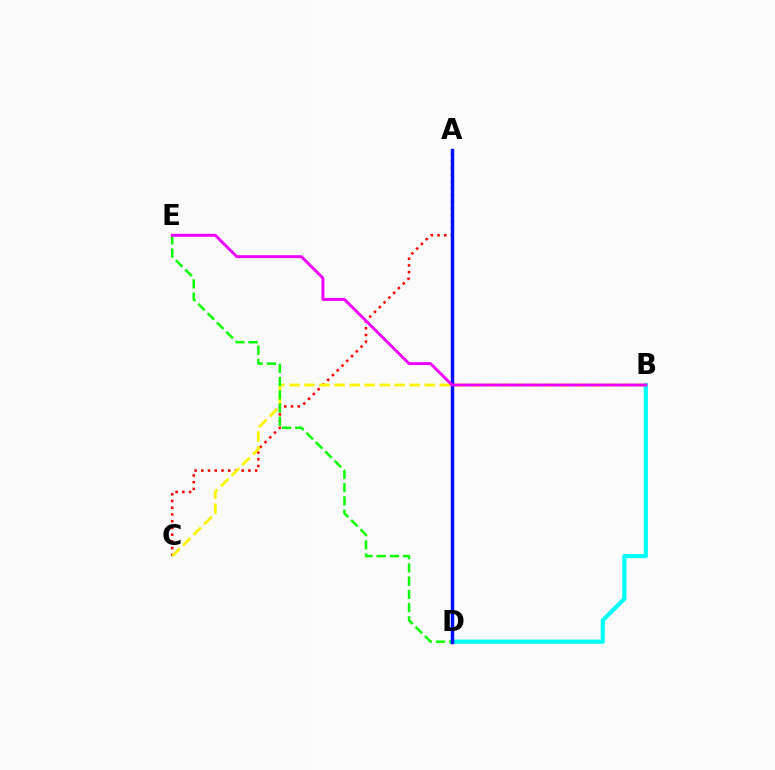{('A', 'C'): [{'color': '#ff0000', 'line_style': 'dotted', 'thickness': 1.83}], ('B', 'D'): [{'color': '#00fff6', 'line_style': 'solid', 'thickness': 2.98}], ('B', 'C'): [{'color': '#fcf500', 'line_style': 'dashed', 'thickness': 2.04}], ('D', 'E'): [{'color': '#08ff00', 'line_style': 'dashed', 'thickness': 1.8}], ('A', 'D'): [{'color': '#0010ff', 'line_style': 'solid', 'thickness': 2.48}], ('B', 'E'): [{'color': '#ee00ff', 'line_style': 'solid', 'thickness': 2.11}]}